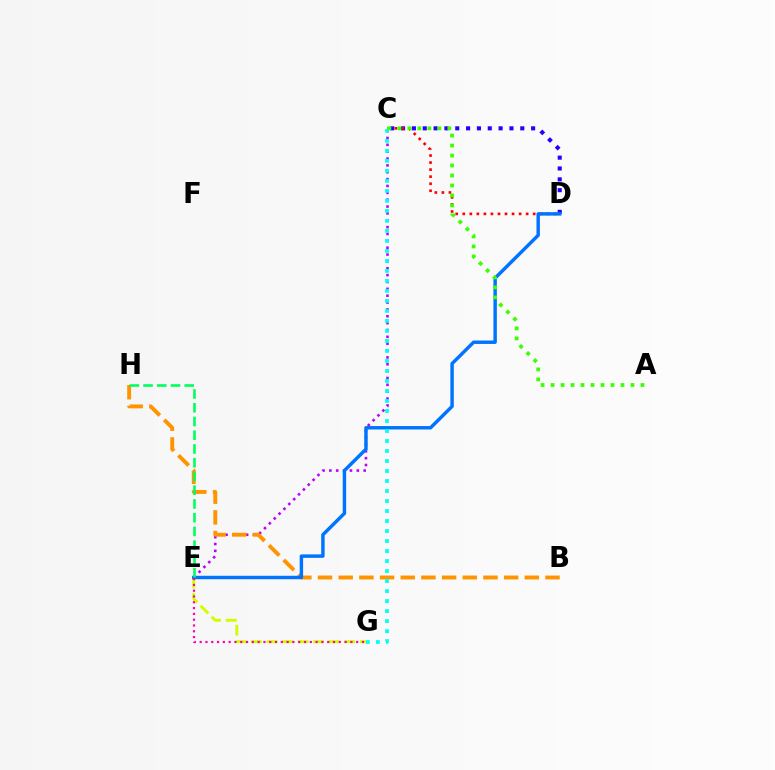{('C', 'E'): [{'color': '#b900ff', 'line_style': 'dotted', 'thickness': 1.86}], ('C', 'D'): [{'color': '#2500ff', 'line_style': 'dotted', 'thickness': 2.94}, {'color': '#ff0000', 'line_style': 'dotted', 'thickness': 1.91}], ('B', 'H'): [{'color': '#ff9400', 'line_style': 'dashed', 'thickness': 2.81}], ('E', 'G'): [{'color': '#d1ff00', 'line_style': 'dashed', 'thickness': 2.11}, {'color': '#ff00ac', 'line_style': 'dotted', 'thickness': 1.58}], ('D', 'E'): [{'color': '#0074ff', 'line_style': 'solid', 'thickness': 2.48}], ('C', 'G'): [{'color': '#00fff6', 'line_style': 'dotted', 'thickness': 2.72}], ('A', 'C'): [{'color': '#3dff00', 'line_style': 'dotted', 'thickness': 2.71}], ('E', 'H'): [{'color': '#00ff5c', 'line_style': 'dashed', 'thickness': 1.87}]}